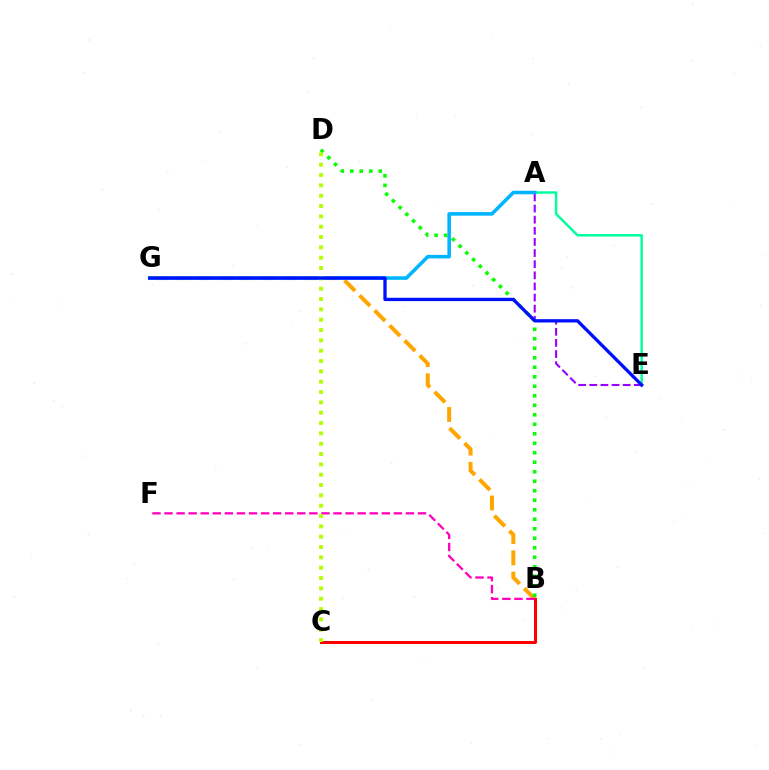{('B', 'G'): [{'color': '#ffa500', 'line_style': 'dashed', 'thickness': 2.89}], ('B', 'C'): [{'color': '#ff0000', 'line_style': 'solid', 'thickness': 2.16}], ('B', 'D'): [{'color': '#08ff00', 'line_style': 'dotted', 'thickness': 2.58}], ('A', 'E'): [{'color': '#00ff9d', 'line_style': 'solid', 'thickness': 1.77}, {'color': '#9b00ff', 'line_style': 'dashed', 'thickness': 1.51}], ('B', 'F'): [{'color': '#ff00bd', 'line_style': 'dashed', 'thickness': 1.64}], ('A', 'G'): [{'color': '#00b5ff', 'line_style': 'solid', 'thickness': 2.57}], ('C', 'D'): [{'color': '#b3ff00', 'line_style': 'dotted', 'thickness': 2.81}], ('E', 'G'): [{'color': '#0010ff', 'line_style': 'solid', 'thickness': 2.38}]}